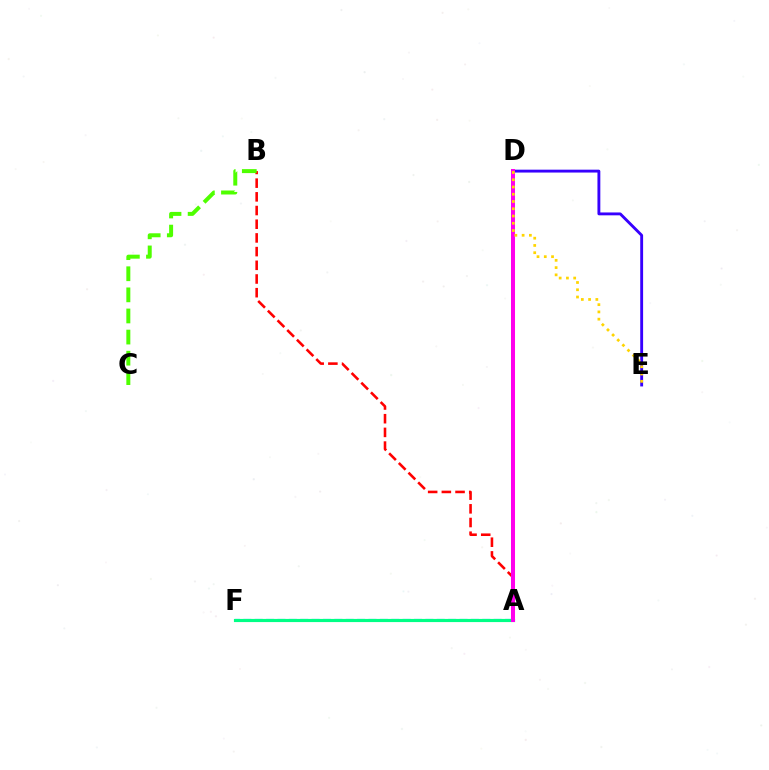{('A', 'B'): [{'color': '#ff0000', 'line_style': 'dashed', 'thickness': 1.86}], ('B', 'C'): [{'color': '#4fff00', 'line_style': 'dashed', 'thickness': 2.87}], ('D', 'E'): [{'color': '#3700ff', 'line_style': 'solid', 'thickness': 2.07}, {'color': '#ffd500', 'line_style': 'dotted', 'thickness': 1.97}], ('A', 'F'): [{'color': '#009eff', 'line_style': 'dashed', 'thickness': 1.55}, {'color': '#00ff86', 'line_style': 'solid', 'thickness': 2.27}], ('A', 'D'): [{'color': '#ff00ed', 'line_style': 'solid', 'thickness': 2.9}]}